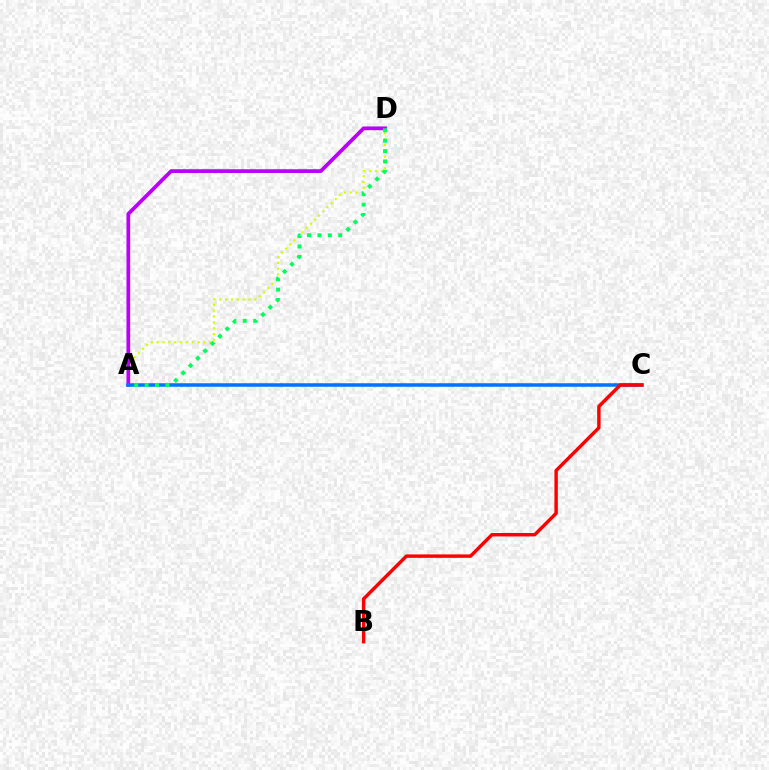{('A', 'D'): [{'color': '#d1ff00', 'line_style': 'dotted', 'thickness': 1.59}, {'color': '#b900ff', 'line_style': 'solid', 'thickness': 2.69}, {'color': '#00ff5c', 'line_style': 'dotted', 'thickness': 2.82}], ('A', 'C'): [{'color': '#0074ff', 'line_style': 'solid', 'thickness': 2.53}], ('B', 'C'): [{'color': '#ff0000', 'line_style': 'solid', 'thickness': 2.47}]}